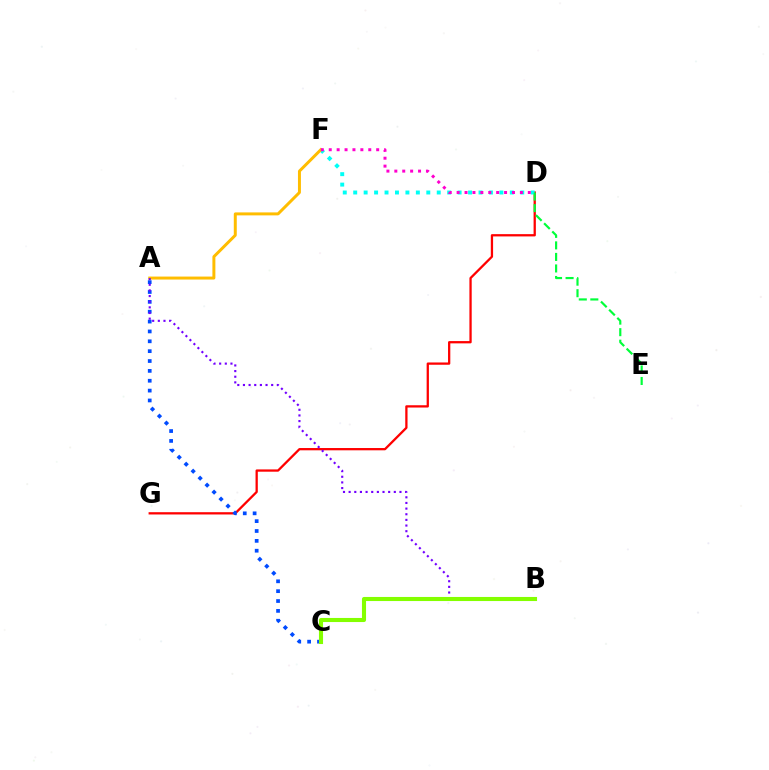{('D', 'G'): [{'color': '#ff0000', 'line_style': 'solid', 'thickness': 1.64}], ('A', 'C'): [{'color': '#004bff', 'line_style': 'dotted', 'thickness': 2.68}], ('D', 'F'): [{'color': '#00fff6', 'line_style': 'dotted', 'thickness': 2.84}, {'color': '#ff00cf', 'line_style': 'dotted', 'thickness': 2.15}], ('A', 'F'): [{'color': '#ffbd00', 'line_style': 'solid', 'thickness': 2.14}], ('A', 'B'): [{'color': '#7200ff', 'line_style': 'dotted', 'thickness': 1.53}], ('B', 'C'): [{'color': '#84ff00', 'line_style': 'solid', 'thickness': 2.94}], ('D', 'E'): [{'color': '#00ff39', 'line_style': 'dashed', 'thickness': 1.57}]}